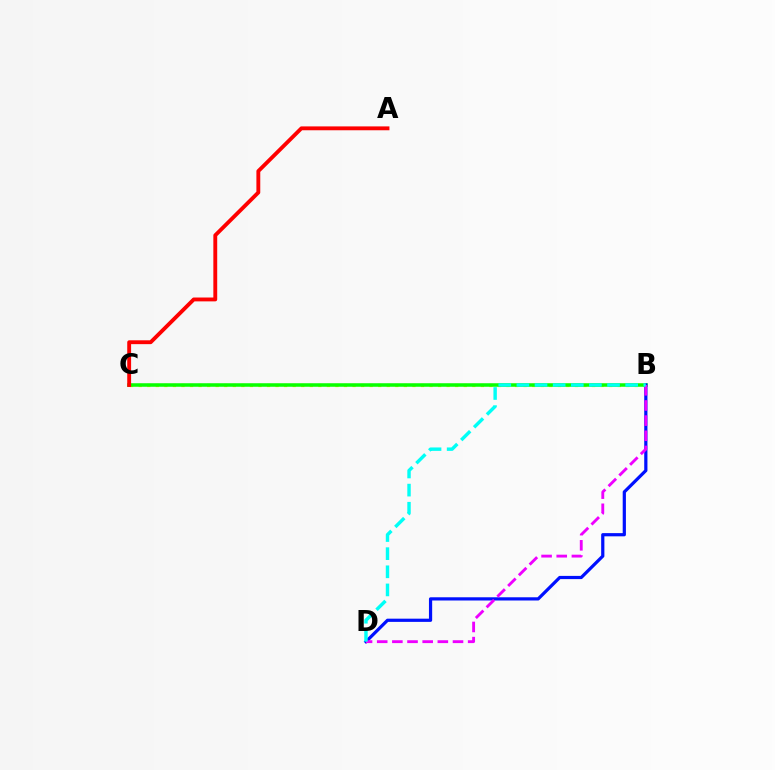{('B', 'C'): [{'color': '#fcf500', 'line_style': 'dotted', 'thickness': 2.32}, {'color': '#08ff00', 'line_style': 'solid', 'thickness': 2.53}], ('B', 'D'): [{'color': '#0010ff', 'line_style': 'solid', 'thickness': 2.31}, {'color': '#ee00ff', 'line_style': 'dashed', 'thickness': 2.06}, {'color': '#00fff6', 'line_style': 'dashed', 'thickness': 2.46}], ('A', 'C'): [{'color': '#ff0000', 'line_style': 'solid', 'thickness': 2.78}]}